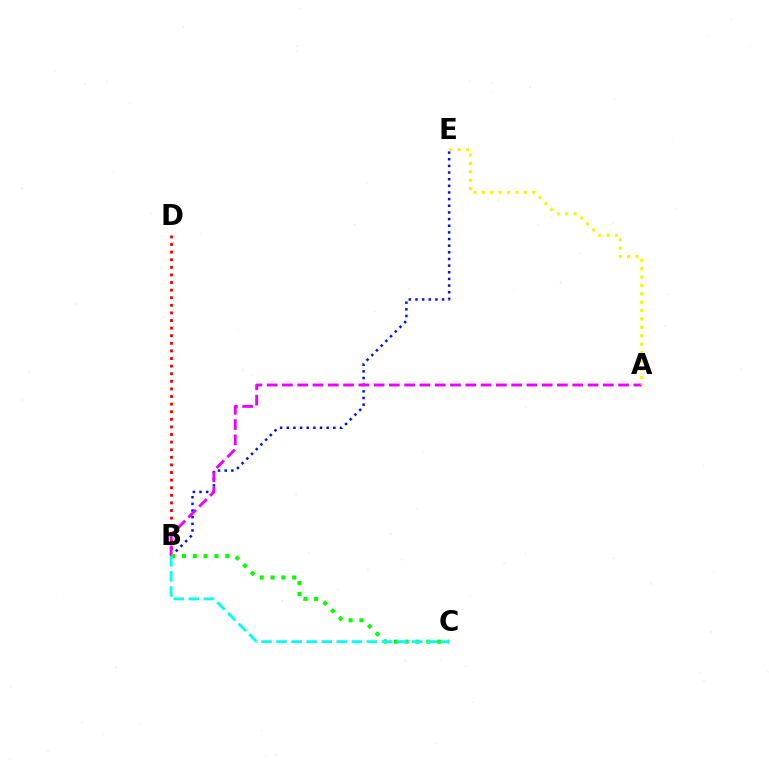{('B', 'E'): [{'color': '#0010ff', 'line_style': 'dotted', 'thickness': 1.81}], ('B', 'D'): [{'color': '#ff0000', 'line_style': 'dotted', 'thickness': 2.06}], ('A', 'B'): [{'color': '#ee00ff', 'line_style': 'dashed', 'thickness': 2.08}], ('A', 'E'): [{'color': '#fcf500', 'line_style': 'dotted', 'thickness': 2.28}], ('B', 'C'): [{'color': '#08ff00', 'line_style': 'dotted', 'thickness': 2.94}, {'color': '#00fff6', 'line_style': 'dashed', 'thickness': 2.05}]}